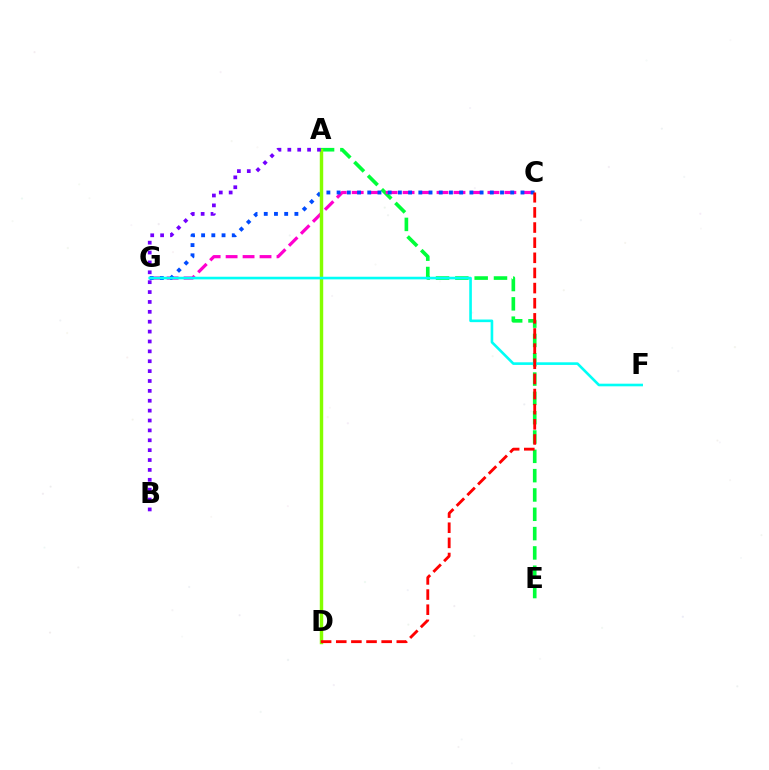{('A', 'E'): [{'color': '#00ff39', 'line_style': 'dashed', 'thickness': 2.62}], ('C', 'G'): [{'color': '#ff00cf', 'line_style': 'dashed', 'thickness': 2.3}, {'color': '#004bff', 'line_style': 'dotted', 'thickness': 2.78}], ('A', 'D'): [{'color': '#ffbd00', 'line_style': 'dotted', 'thickness': 2.08}, {'color': '#84ff00', 'line_style': 'solid', 'thickness': 2.48}], ('F', 'G'): [{'color': '#00fff6', 'line_style': 'solid', 'thickness': 1.89}], ('A', 'B'): [{'color': '#7200ff', 'line_style': 'dotted', 'thickness': 2.68}], ('C', 'D'): [{'color': '#ff0000', 'line_style': 'dashed', 'thickness': 2.06}]}